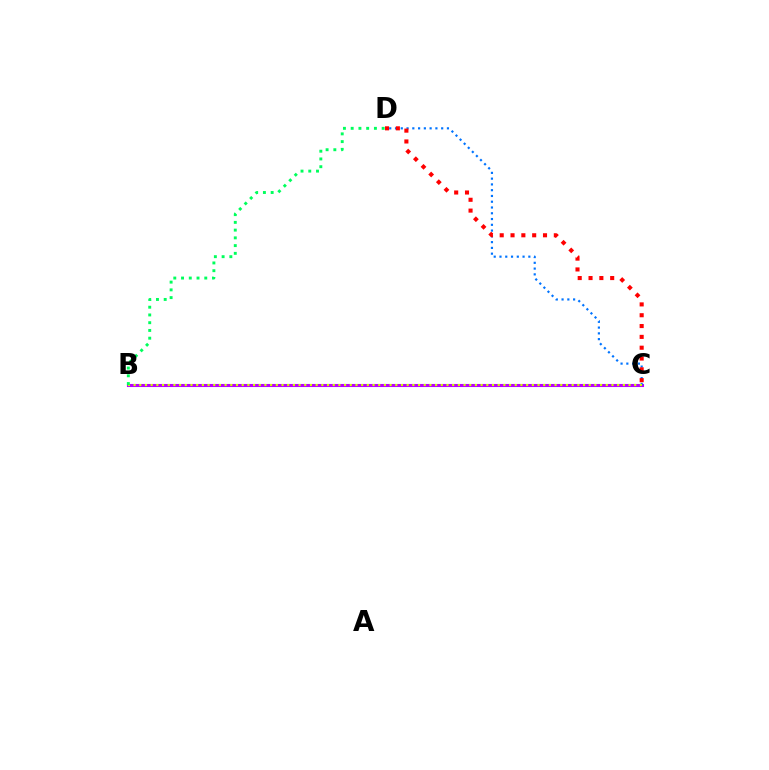{('B', 'C'): [{'color': '#b900ff', 'line_style': 'solid', 'thickness': 2.21}, {'color': '#d1ff00', 'line_style': 'dotted', 'thickness': 1.55}], ('C', 'D'): [{'color': '#0074ff', 'line_style': 'dotted', 'thickness': 1.57}, {'color': '#ff0000', 'line_style': 'dotted', 'thickness': 2.94}], ('B', 'D'): [{'color': '#00ff5c', 'line_style': 'dotted', 'thickness': 2.1}]}